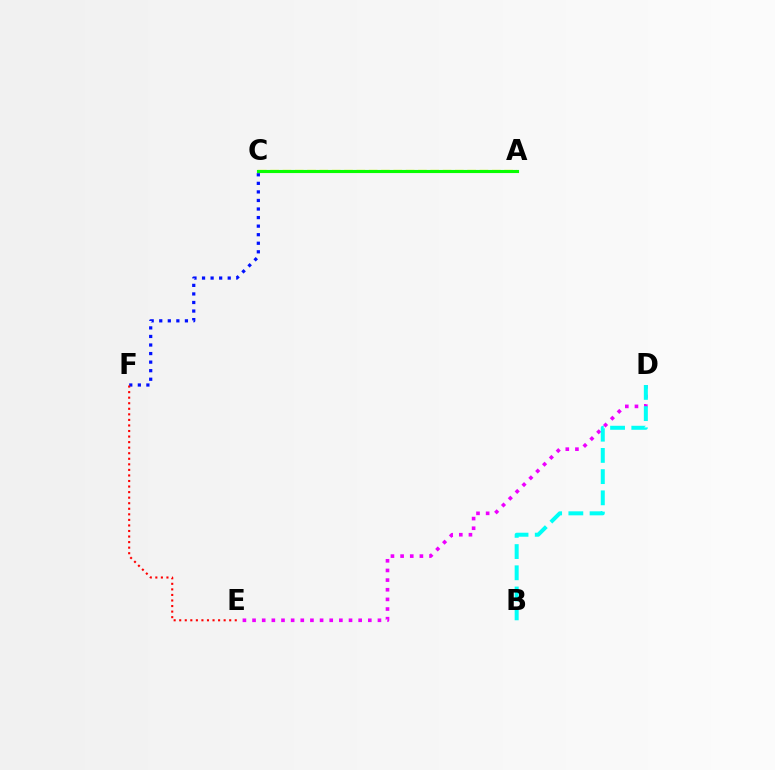{('A', 'C'): [{'color': '#fcf500', 'line_style': 'dashed', 'thickness': 1.67}, {'color': '#08ff00', 'line_style': 'solid', 'thickness': 2.24}], ('C', 'F'): [{'color': '#0010ff', 'line_style': 'dotted', 'thickness': 2.33}], ('E', 'F'): [{'color': '#ff0000', 'line_style': 'dotted', 'thickness': 1.51}], ('D', 'E'): [{'color': '#ee00ff', 'line_style': 'dotted', 'thickness': 2.62}], ('B', 'D'): [{'color': '#00fff6', 'line_style': 'dashed', 'thickness': 2.88}]}